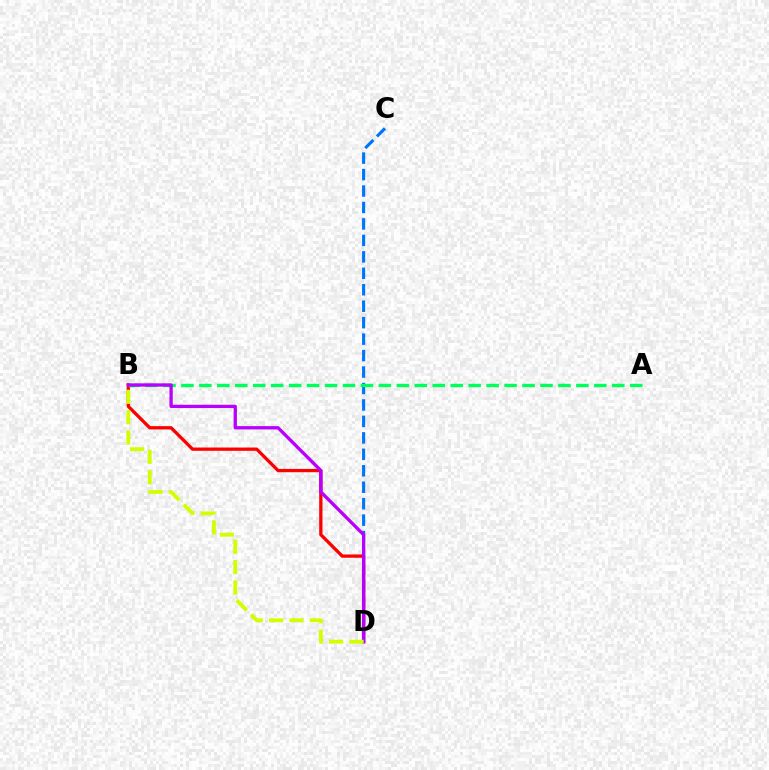{('C', 'D'): [{'color': '#0074ff', 'line_style': 'dashed', 'thickness': 2.24}], ('B', 'D'): [{'color': '#ff0000', 'line_style': 'solid', 'thickness': 2.37}, {'color': '#b900ff', 'line_style': 'solid', 'thickness': 2.39}, {'color': '#d1ff00', 'line_style': 'dashed', 'thickness': 2.77}], ('A', 'B'): [{'color': '#00ff5c', 'line_style': 'dashed', 'thickness': 2.44}]}